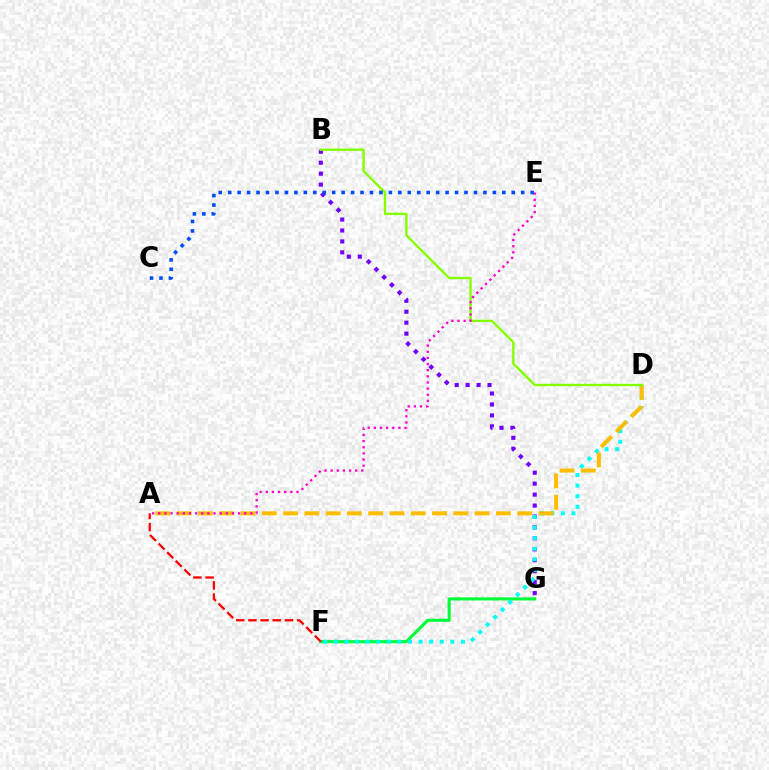{('F', 'G'): [{'color': '#00ff39', 'line_style': 'solid', 'thickness': 2.23}], ('B', 'G'): [{'color': '#7200ff', 'line_style': 'dotted', 'thickness': 2.97}], ('A', 'F'): [{'color': '#ff0000', 'line_style': 'dashed', 'thickness': 1.65}], ('D', 'F'): [{'color': '#00fff6', 'line_style': 'dotted', 'thickness': 2.88}], ('A', 'D'): [{'color': '#ffbd00', 'line_style': 'dashed', 'thickness': 2.89}], ('B', 'D'): [{'color': '#84ff00', 'line_style': 'solid', 'thickness': 1.69}], ('A', 'E'): [{'color': '#ff00cf', 'line_style': 'dotted', 'thickness': 1.67}], ('C', 'E'): [{'color': '#004bff', 'line_style': 'dotted', 'thickness': 2.57}]}